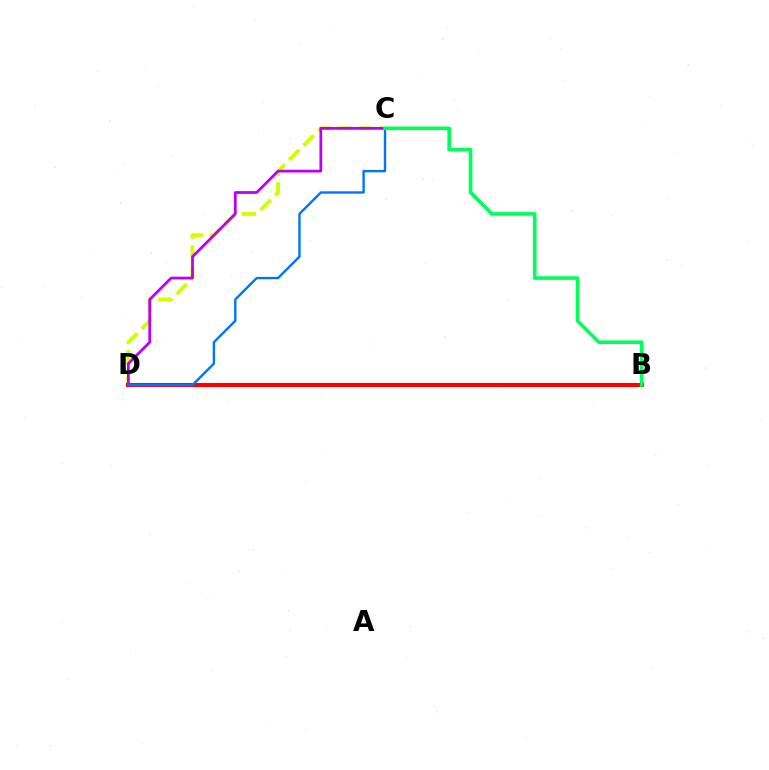{('C', 'D'): [{'color': '#d1ff00', 'line_style': 'dashed', 'thickness': 2.79}, {'color': '#b900ff', 'line_style': 'solid', 'thickness': 2.0}, {'color': '#0074ff', 'line_style': 'solid', 'thickness': 1.71}], ('B', 'D'): [{'color': '#ff0000', 'line_style': 'solid', 'thickness': 2.94}], ('B', 'C'): [{'color': '#00ff5c', 'line_style': 'solid', 'thickness': 2.6}]}